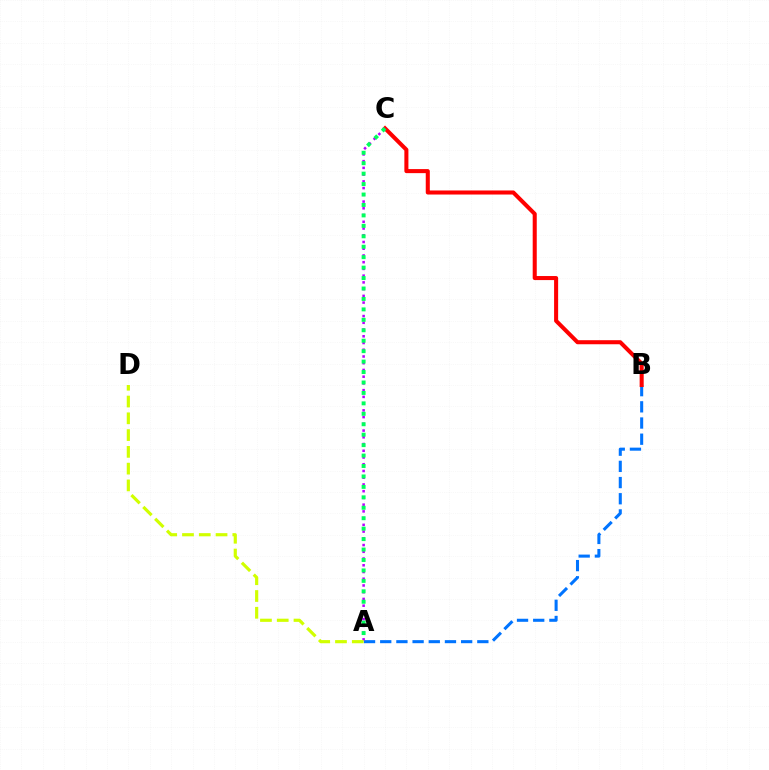{('A', 'B'): [{'color': '#0074ff', 'line_style': 'dashed', 'thickness': 2.2}], ('B', 'C'): [{'color': '#ff0000', 'line_style': 'solid', 'thickness': 2.92}], ('A', 'C'): [{'color': '#b900ff', 'line_style': 'dotted', 'thickness': 1.83}, {'color': '#00ff5c', 'line_style': 'dotted', 'thickness': 2.84}], ('A', 'D'): [{'color': '#d1ff00', 'line_style': 'dashed', 'thickness': 2.28}]}